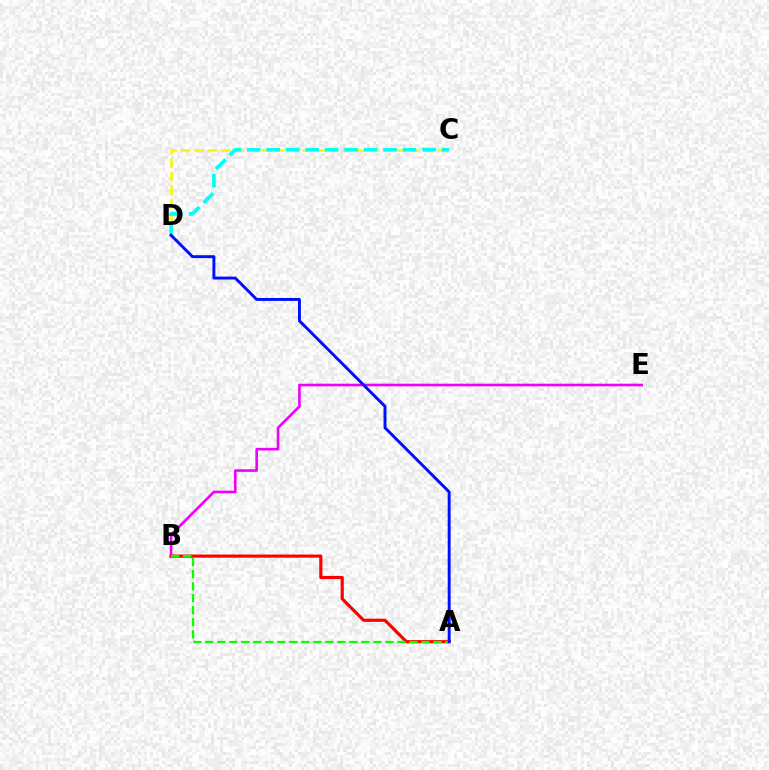{('B', 'E'): [{'color': '#ee00ff', 'line_style': 'solid', 'thickness': 1.88}], ('A', 'B'): [{'color': '#ff0000', 'line_style': 'solid', 'thickness': 2.28}, {'color': '#08ff00', 'line_style': 'dashed', 'thickness': 1.63}], ('C', 'D'): [{'color': '#fcf500', 'line_style': 'dashed', 'thickness': 1.83}, {'color': '#00fff6', 'line_style': 'dashed', 'thickness': 2.65}], ('A', 'D'): [{'color': '#0010ff', 'line_style': 'solid', 'thickness': 2.11}]}